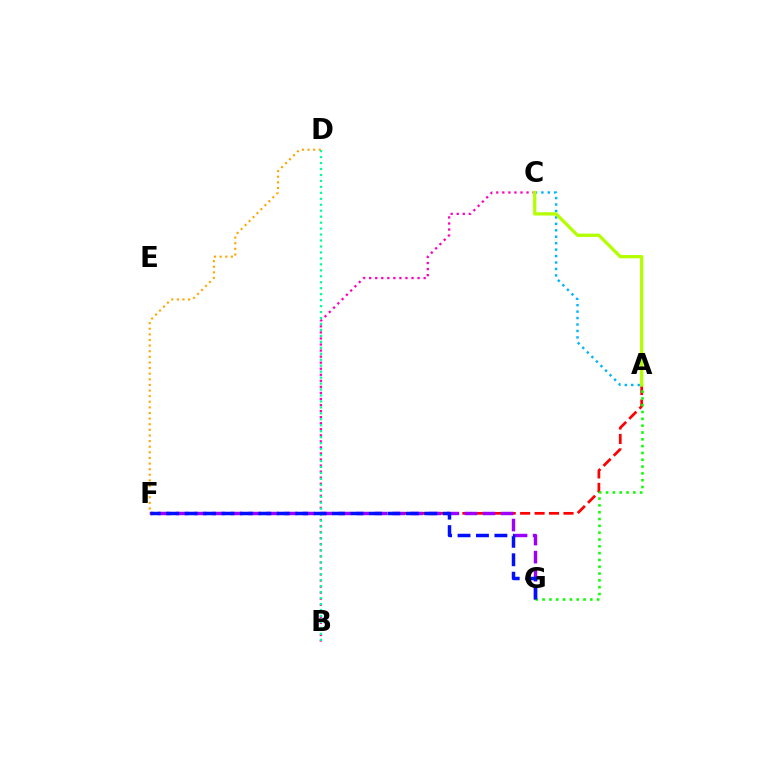{('A', 'F'): [{'color': '#ff0000', 'line_style': 'dashed', 'thickness': 1.96}], ('F', 'G'): [{'color': '#9b00ff', 'line_style': 'dashed', 'thickness': 2.45}, {'color': '#0010ff', 'line_style': 'dashed', 'thickness': 2.5}], ('D', 'F'): [{'color': '#ffa500', 'line_style': 'dotted', 'thickness': 1.53}], ('B', 'C'): [{'color': '#ff00bd', 'line_style': 'dotted', 'thickness': 1.64}], ('A', 'C'): [{'color': '#00b5ff', 'line_style': 'dotted', 'thickness': 1.75}, {'color': '#b3ff00', 'line_style': 'solid', 'thickness': 2.35}], ('B', 'D'): [{'color': '#00ff9d', 'line_style': 'dotted', 'thickness': 1.62}], ('A', 'G'): [{'color': '#08ff00', 'line_style': 'dotted', 'thickness': 1.85}]}